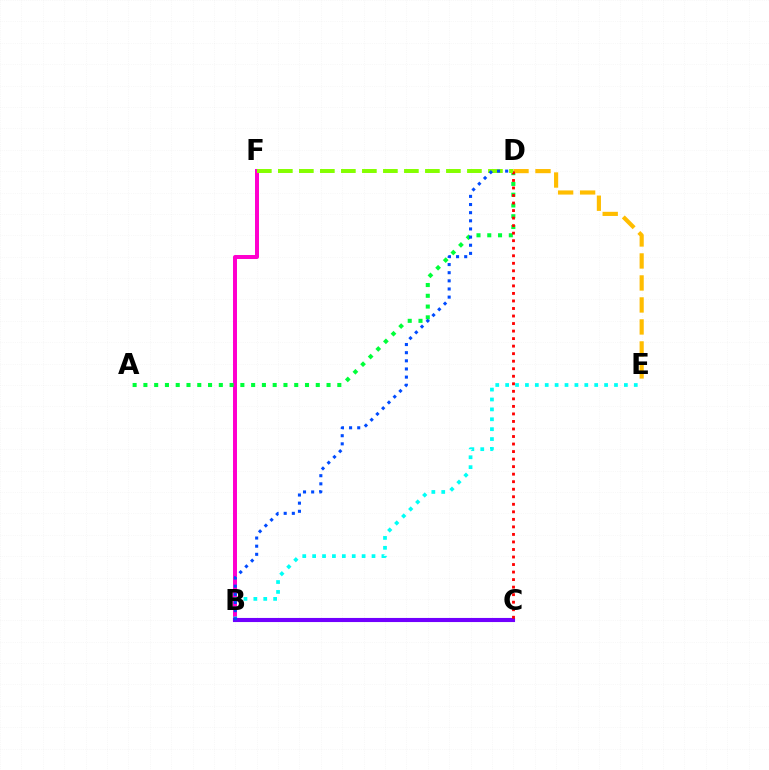{('B', 'F'): [{'color': '#ff00cf', 'line_style': 'solid', 'thickness': 2.87}], ('B', 'E'): [{'color': '#00fff6', 'line_style': 'dotted', 'thickness': 2.69}], ('B', 'C'): [{'color': '#7200ff', 'line_style': 'solid', 'thickness': 2.95}], ('A', 'D'): [{'color': '#00ff39', 'line_style': 'dotted', 'thickness': 2.93}], ('D', 'E'): [{'color': '#ffbd00', 'line_style': 'dashed', 'thickness': 2.99}], ('C', 'D'): [{'color': '#ff0000', 'line_style': 'dotted', 'thickness': 2.05}], ('D', 'F'): [{'color': '#84ff00', 'line_style': 'dashed', 'thickness': 2.85}], ('B', 'D'): [{'color': '#004bff', 'line_style': 'dotted', 'thickness': 2.21}]}